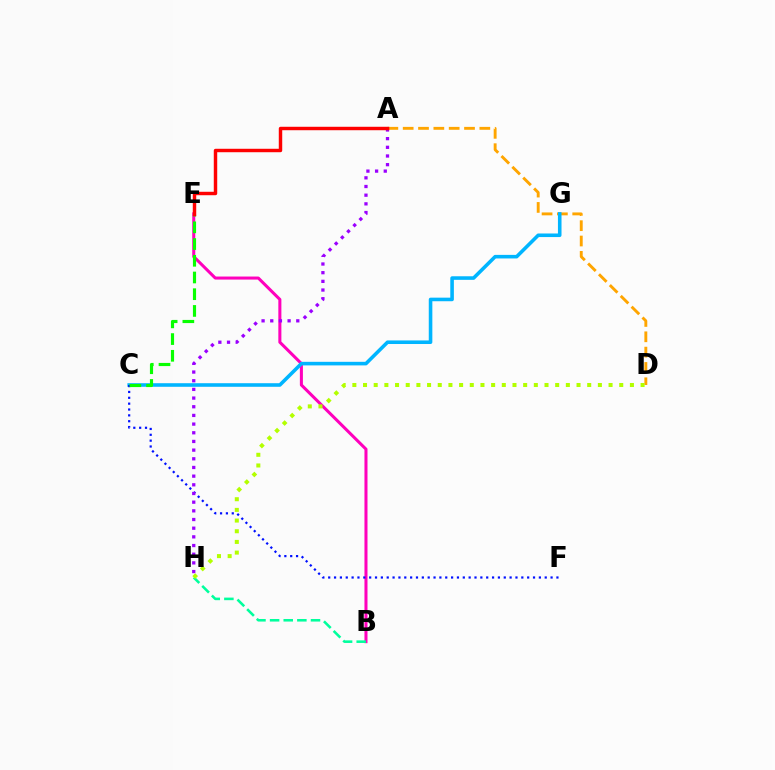{('A', 'D'): [{'color': '#ffa500', 'line_style': 'dashed', 'thickness': 2.08}], ('B', 'E'): [{'color': '#ff00bd', 'line_style': 'solid', 'thickness': 2.19}], ('C', 'G'): [{'color': '#00b5ff', 'line_style': 'solid', 'thickness': 2.58}], ('B', 'H'): [{'color': '#00ff9d', 'line_style': 'dashed', 'thickness': 1.85}], ('C', 'F'): [{'color': '#0010ff', 'line_style': 'dotted', 'thickness': 1.59}], ('D', 'H'): [{'color': '#b3ff00', 'line_style': 'dotted', 'thickness': 2.9}], ('C', 'E'): [{'color': '#08ff00', 'line_style': 'dashed', 'thickness': 2.27}], ('A', 'H'): [{'color': '#9b00ff', 'line_style': 'dotted', 'thickness': 2.36}], ('A', 'E'): [{'color': '#ff0000', 'line_style': 'solid', 'thickness': 2.48}]}